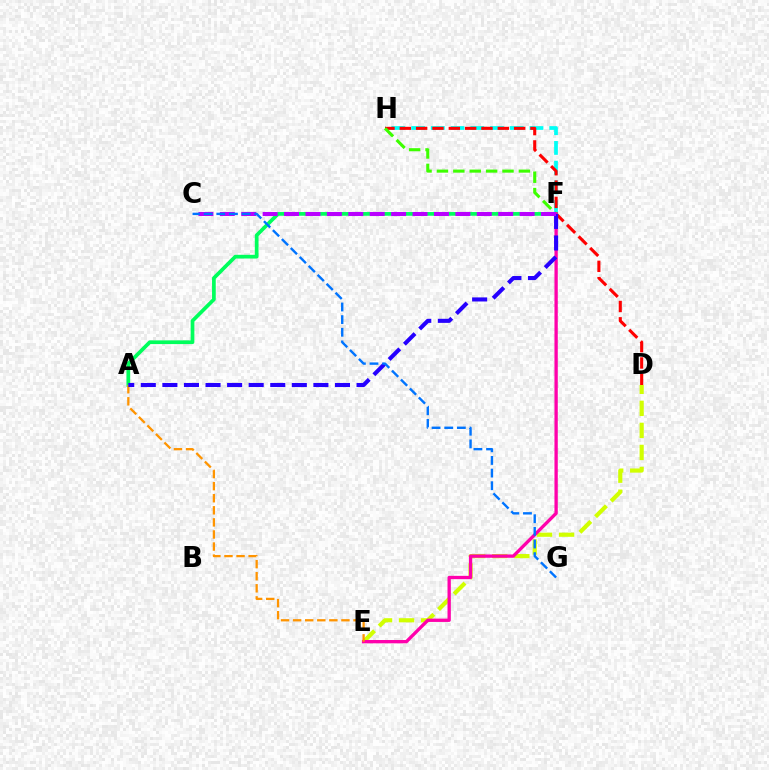{('F', 'H'): [{'color': '#00fff6', 'line_style': 'dashed', 'thickness': 2.68}, {'color': '#3dff00', 'line_style': 'dashed', 'thickness': 2.23}], ('D', 'E'): [{'color': '#d1ff00', 'line_style': 'dashed', 'thickness': 3.0}], ('D', 'H'): [{'color': '#ff0000', 'line_style': 'dashed', 'thickness': 2.22}], ('A', 'F'): [{'color': '#00ff5c', 'line_style': 'solid', 'thickness': 2.68}, {'color': '#2500ff', 'line_style': 'dashed', 'thickness': 2.93}], ('E', 'F'): [{'color': '#ff00ac', 'line_style': 'solid', 'thickness': 2.38}], ('A', 'E'): [{'color': '#ff9400', 'line_style': 'dashed', 'thickness': 1.64}], ('C', 'F'): [{'color': '#b900ff', 'line_style': 'dashed', 'thickness': 2.91}], ('C', 'G'): [{'color': '#0074ff', 'line_style': 'dashed', 'thickness': 1.72}]}